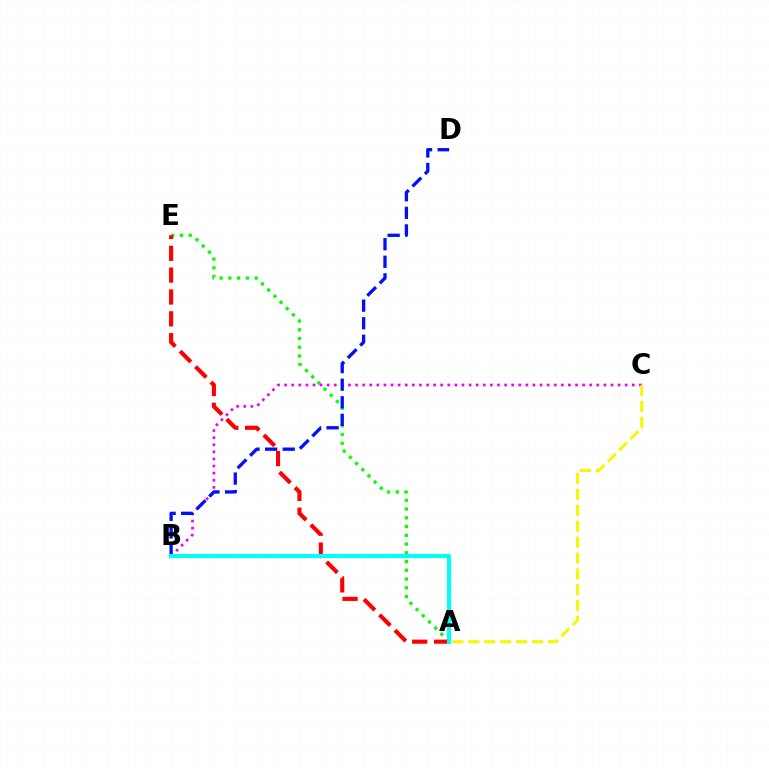{('A', 'E'): [{'color': '#08ff00', 'line_style': 'dotted', 'thickness': 2.38}, {'color': '#ff0000', 'line_style': 'dashed', 'thickness': 2.97}], ('B', 'C'): [{'color': '#ee00ff', 'line_style': 'dotted', 'thickness': 1.93}], ('B', 'D'): [{'color': '#0010ff', 'line_style': 'dashed', 'thickness': 2.39}], ('A', 'B'): [{'color': '#00fff6', 'line_style': 'solid', 'thickness': 2.96}], ('A', 'C'): [{'color': '#fcf500', 'line_style': 'dashed', 'thickness': 2.16}]}